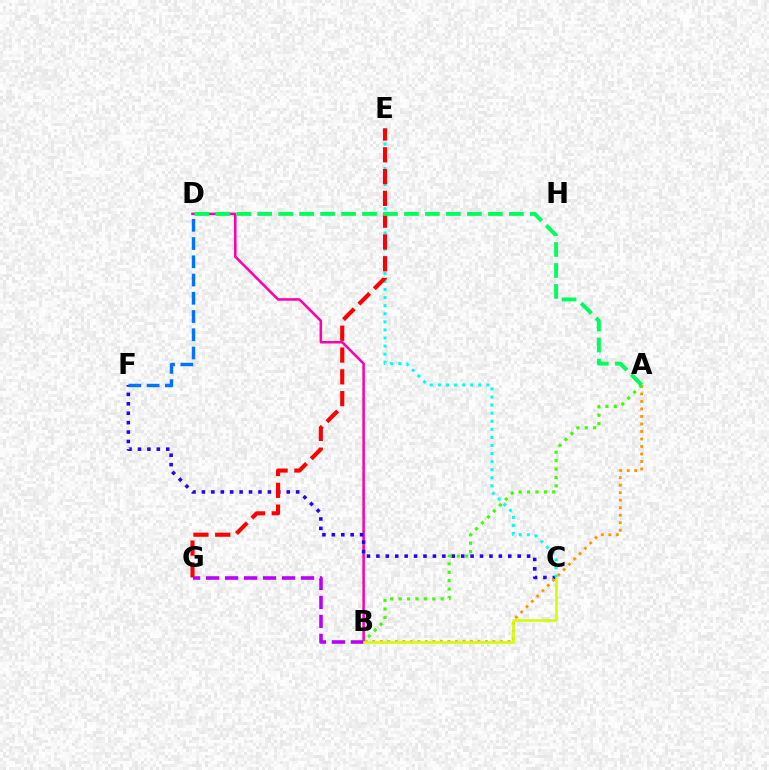{('B', 'D'): [{'color': '#ff00ac', 'line_style': 'solid', 'thickness': 1.83}], ('C', 'F'): [{'color': '#2500ff', 'line_style': 'dotted', 'thickness': 2.56}], ('A', 'B'): [{'color': '#ff9400', 'line_style': 'dotted', 'thickness': 2.04}, {'color': '#3dff00', 'line_style': 'dotted', 'thickness': 2.29}], ('C', 'E'): [{'color': '#00fff6', 'line_style': 'dotted', 'thickness': 2.19}], ('E', 'G'): [{'color': '#ff0000', 'line_style': 'dashed', 'thickness': 2.96}], ('B', 'G'): [{'color': '#b900ff', 'line_style': 'dashed', 'thickness': 2.58}], ('B', 'C'): [{'color': '#d1ff00', 'line_style': 'solid', 'thickness': 1.85}], ('D', 'F'): [{'color': '#0074ff', 'line_style': 'dashed', 'thickness': 2.48}], ('A', 'D'): [{'color': '#00ff5c', 'line_style': 'dashed', 'thickness': 2.85}]}